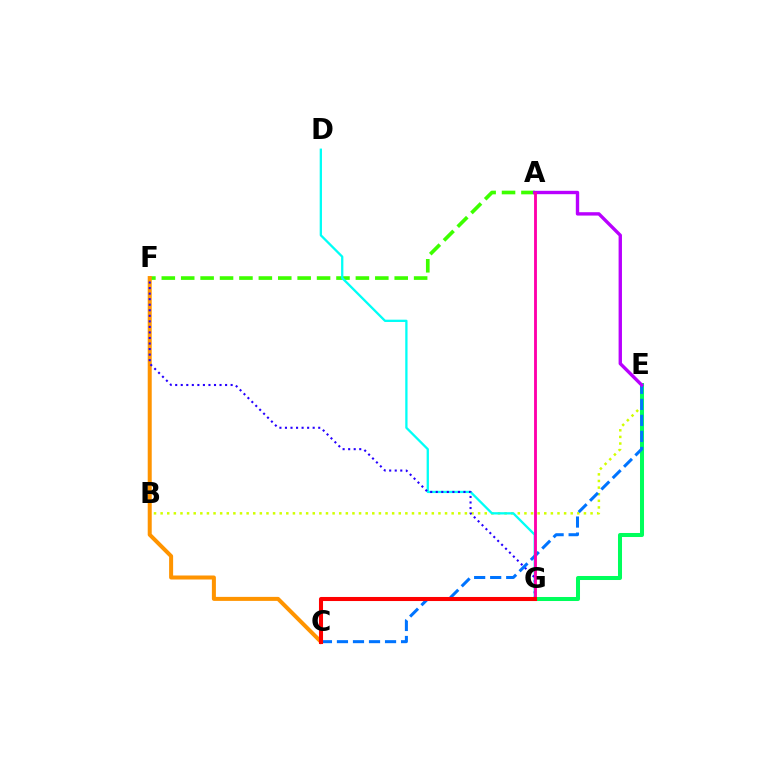{('A', 'F'): [{'color': '#3dff00', 'line_style': 'dashed', 'thickness': 2.64}], ('B', 'E'): [{'color': '#d1ff00', 'line_style': 'dotted', 'thickness': 1.8}], ('E', 'G'): [{'color': '#00ff5c', 'line_style': 'solid', 'thickness': 2.9}], ('D', 'G'): [{'color': '#00fff6', 'line_style': 'solid', 'thickness': 1.65}], ('C', 'F'): [{'color': '#ff9400', 'line_style': 'solid', 'thickness': 2.89}], ('F', 'G'): [{'color': '#2500ff', 'line_style': 'dotted', 'thickness': 1.51}], ('C', 'E'): [{'color': '#0074ff', 'line_style': 'dashed', 'thickness': 2.18}], ('A', 'E'): [{'color': '#b900ff', 'line_style': 'solid', 'thickness': 2.43}], ('A', 'G'): [{'color': '#ff00ac', 'line_style': 'solid', 'thickness': 2.07}], ('C', 'G'): [{'color': '#ff0000', 'line_style': 'solid', 'thickness': 2.93}]}